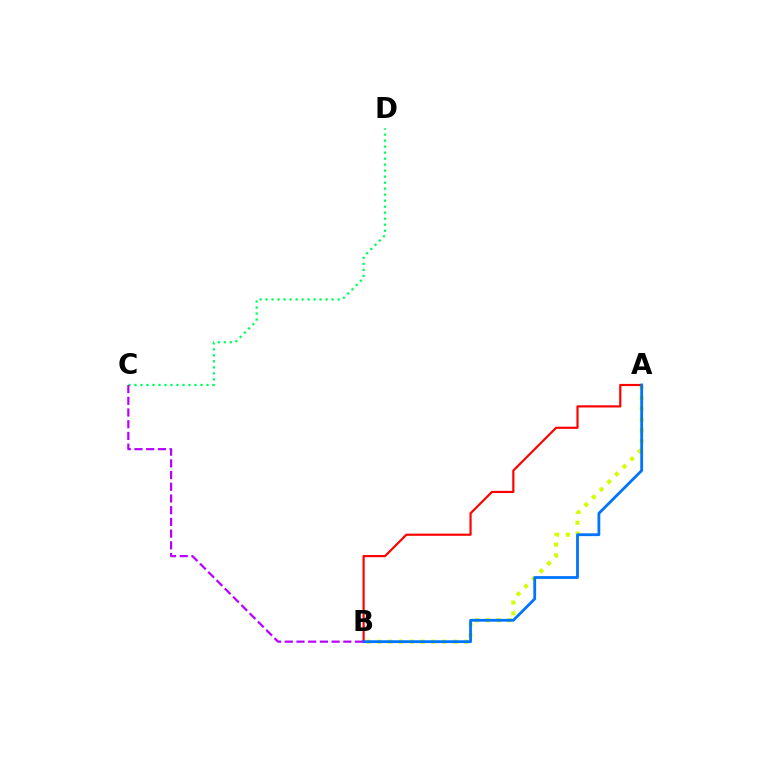{('A', 'B'): [{'color': '#d1ff00', 'line_style': 'dotted', 'thickness': 2.94}, {'color': '#ff0000', 'line_style': 'solid', 'thickness': 1.57}, {'color': '#0074ff', 'line_style': 'solid', 'thickness': 2.02}], ('C', 'D'): [{'color': '#00ff5c', 'line_style': 'dotted', 'thickness': 1.63}], ('B', 'C'): [{'color': '#b900ff', 'line_style': 'dashed', 'thickness': 1.59}]}